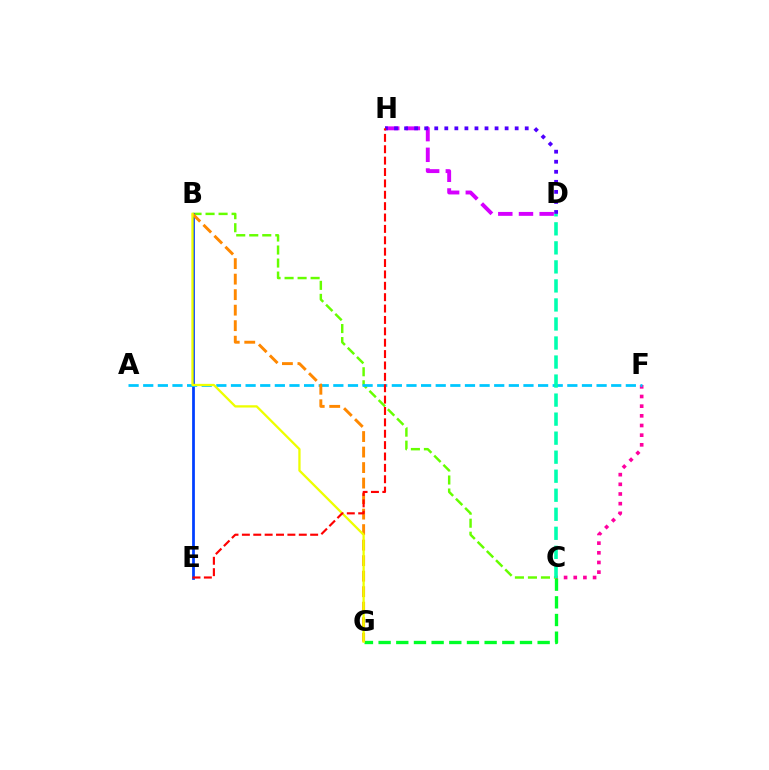{('D', 'H'): [{'color': '#d600ff', 'line_style': 'dashed', 'thickness': 2.81}, {'color': '#4f00ff', 'line_style': 'dotted', 'thickness': 2.73}], ('B', 'C'): [{'color': '#66ff00', 'line_style': 'dashed', 'thickness': 1.77}], ('B', 'E'): [{'color': '#003fff', 'line_style': 'solid', 'thickness': 1.98}], ('C', 'F'): [{'color': '#ff00a0', 'line_style': 'dotted', 'thickness': 2.63}], ('A', 'F'): [{'color': '#00c7ff', 'line_style': 'dashed', 'thickness': 1.99}], ('C', 'G'): [{'color': '#00ff27', 'line_style': 'dashed', 'thickness': 2.4}], ('B', 'G'): [{'color': '#ff8800', 'line_style': 'dashed', 'thickness': 2.11}, {'color': '#eeff00', 'line_style': 'solid', 'thickness': 1.65}], ('C', 'D'): [{'color': '#00ffaf', 'line_style': 'dashed', 'thickness': 2.59}], ('E', 'H'): [{'color': '#ff0000', 'line_style': 'dashed', 'thickness': 1.55}]}